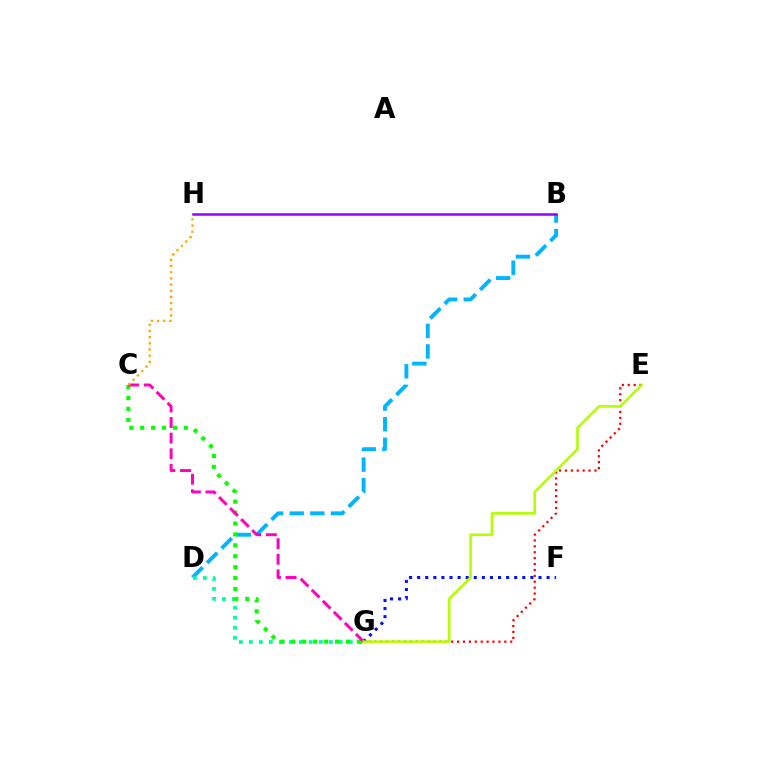{('B', 'D'): [{'color': '#00b5ff', 'line_style': 'dashed', 'thickness': 2.8}], ('F', 'G'): [{'color': '#0010ff', 'line_style': 'dotted', 'thickness': 2.2}], ('D', 'G'): [{'color': '#00ff9d', 'line_style': 'dotted', 'thickness': 2.72}], ('C', 'G'): [{'color': '#08ff00', 'line_style': 'dotted', 'thickness': 2.97}, {'color': '#ff00bd', 'line_style': 'dashed', 'thickness': 2.12}], ('E', 'G'): [{'color': '#ff0000', 'line_style': 'dotted', 'thickness': 1.6}, {'color': '#b3ff00', 'line_style': 'solid', 'thickness': 1.87}], ('C', 'H'): [{'color': '#ffa500', 'line_style': 'dotted', 'thickness': 1.68}], ('B', 'H'): [{'color': '#9b00ff', 'line_style': 'solid', 'thickness': 1.81}]}